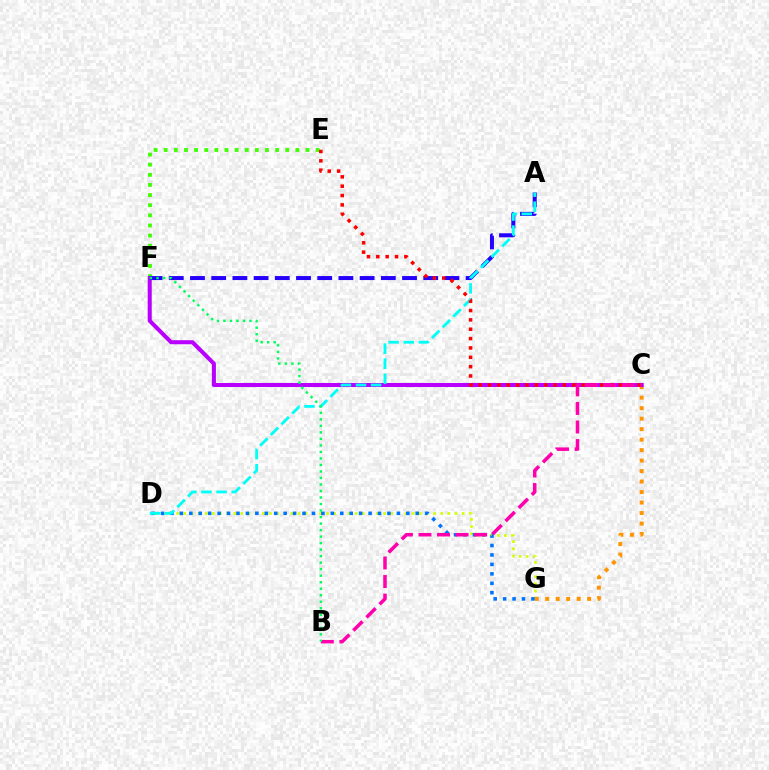{('E', 'F'): [{'color': '#3dff00', 'line_style': 'dotted', 'thickness': 2.75}], ('D', 'G'): [{'color': '#d1ff00', 'line_style': 'dotted', 'thickness': 1.94}, {'color': '#0074ff', 'line_style': 'dotted', 'thickness': 2.56}], ('C', 'G'): [{'color': '#ff9400', 'line_style': 'dotted', 'thickness': 2.85}], ('C', 'F'): [{'color': '#b900ff', 'line_style': 'solid', 'thickness': 2.91}], ('A', 'F'): [{'color': '#2500ff', 'line_style': 'dashed', 'thickness': 2.88}], ('A', 'D'): [{'color': '#00fff6', 'line_style': 'dashed', 'thickness': 2.05}], ('C', 'E'): [{'color': '#ff0000', 'line_style': 'dotted', 'thickness': 2.54}], ('B', 'C'): [{'color': '#ff00ac', 'line_style': 'dashed', 'thickness': 2.52}], ('B', 'F'): [{'color': '#00ff5c', 'line_style': 'dotted', 'thickness': 1.77}]}